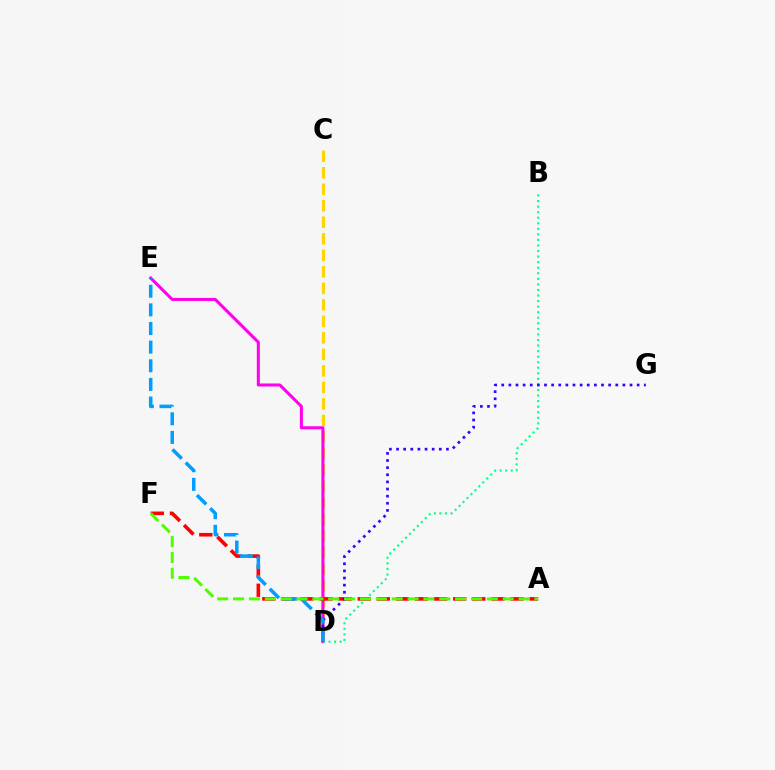{('C', 'D'): [{'color': '#ffd500', 'line_style': 'dashed', 'thickness': 2.24}], ('D', 'E'): [{'color': '#ff00ed', 'line_style': 'solid', 'thickness': 2.19}, {'color': '#009eff', 'line_style': 'dashed', 'thickness': 2.53}], ('B', 'D'): [{'color': '#00ff86', 'line_style': 'dotted', 'thickness': 1.51}], ('A', 'F'): [{'color': '#ff0000', 'line_style': 'dashed', 'thickness': 2.59}, {'color': '#4fff00', 'line_style': 'dashed', 'thickness': 2.15}], ('D', 'G'): [{'color': '#3700ff', 'line_style': 'dotted', 'thickness': 1.94}]}